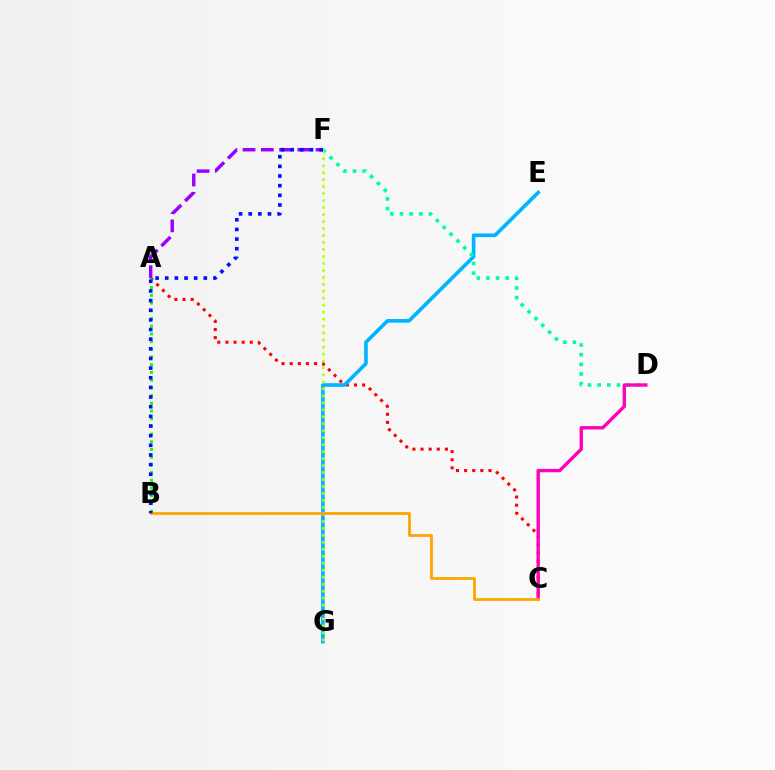{('A', 'C'): [{'color': '#ff0000', 'line_style': 'dotted', 'thickness': 2.21}], ('E', 'G'): [{'color': '#00b5ff', 'line_style': 'solid', 'thickness': 2.62}], ('D', 'F'): [{'color': '#00ff9d', 'line_style': 'dotted', 'thickness': 2.62}], ('A', 'B'): [{'color': '#08ff00', 'line_style': 'dotted', 'thickness': 2.09}], ('C', 'D'): [{'color': '#ff00bd', 'line_style': 'solid', 'thickness': 2.43}], ('F', 'G'): [{'color': '#b3ff00', 'line_style': 'dotted', 'thickness': 1.89}], ('A', 'F'): [{'color': '#9b00ff', 'line_style': 'dashed', 'thickness': 2.48}], ('B', 'C'): [{'color': '#ffa500', 'line_style': 'solid', 'thickness': 2.01}], ('B', 'F'): [{'color': '#0010ff', 'line_style': 'dotted', 'thickness': 2.62}]}